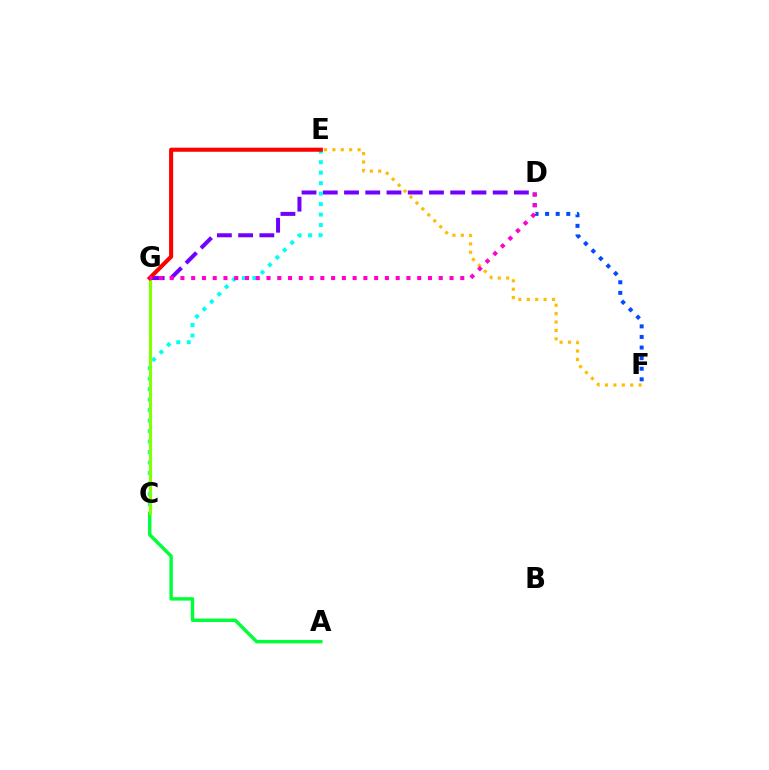{('A', 'C'): [{'color': '#00ff39', 'line_style': 'solid', 'thickness': 2.47}], ('D', 'G'): [{'color': '#7200ff', 'line_style': 'dashed', 'thickness': 2.89}, {'color': '#ff00cf', 'line_style': 'dotted', 'thickness': 2.92}], ('C', 'E'): [{'color': '#00fff6', 'line_style': 'dotted', 'thickness': 2.85}], ('D', 'F'): [{'color': '#004bff', 'line_style': 'dotted', 'thickness': 2.88}], ('C', 'G'): [{'color': '#84ff00', 'line_style': 'solid', 'thickness': 2.27}], ('E', 'F'): [{'color': '#ffbd00', 'line_style': 'dotted', 'thickness': 2.28}], ('E', 'G'): [{'color': '#ff0000', 'line_style': 'solid', 'thickness': 2.95}]}